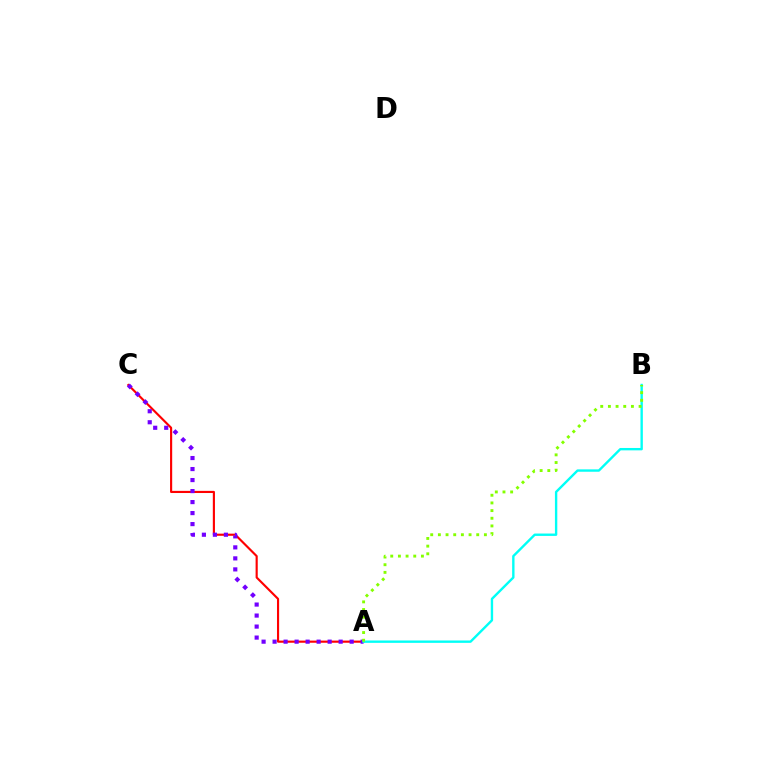{('A', 'C'): [{'color': '#ff0000', 'line_style': 'solid', 'thickness': 1.54}, {'color': '#7200ff', 'line_style': 'dotted', 'thickness': 2.99}], ('A', 'B'): [{'color': '#00fff6', 'line_style': 'solid', 'thickness': 1.71}, {'color': '#84ff00', 'line_style': 'dotted', 'thickness': 2.08}]}